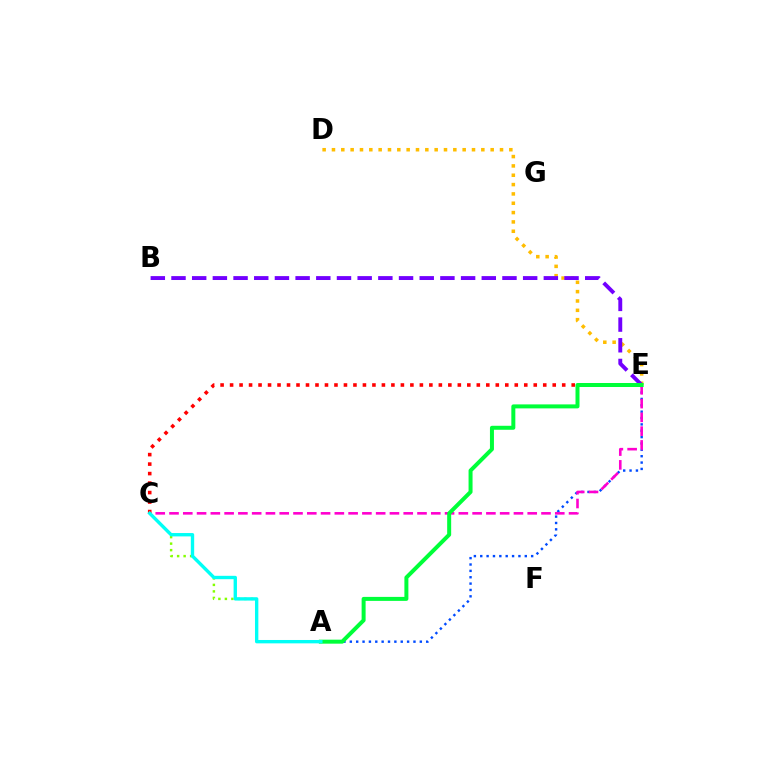{('D', 'E'): [{'color': '#ffbd00', 'line_style': 'dotted', 'thickness': 2.54}], ('B', 'E'): [{'color': '#7200ff', 'line_style': 'dashed', 'thickness': 2.81}], ('A', 'E'): [{'color': '#004bff', 'line_style': 'dotted', 'thickness': 1.73}, {'color': '#00ff39', 'line_style': 'solid', 'thickness': 2.87}], ('A', 'C'): [{'color': '#84ff00', 'line_style': 'dotted', 'thickness': 1.77}, {'color': '#00fff6', 'line_style': 'solid', 'thickness': 2.42}], ('C', 'E'): [{'color': '#ff00cf', 'line_style': 'dashed', 'thickness': 1.87}, {'color': '#ff0000', 'line_style': 'dotted', 'thickness': 2.58}]}